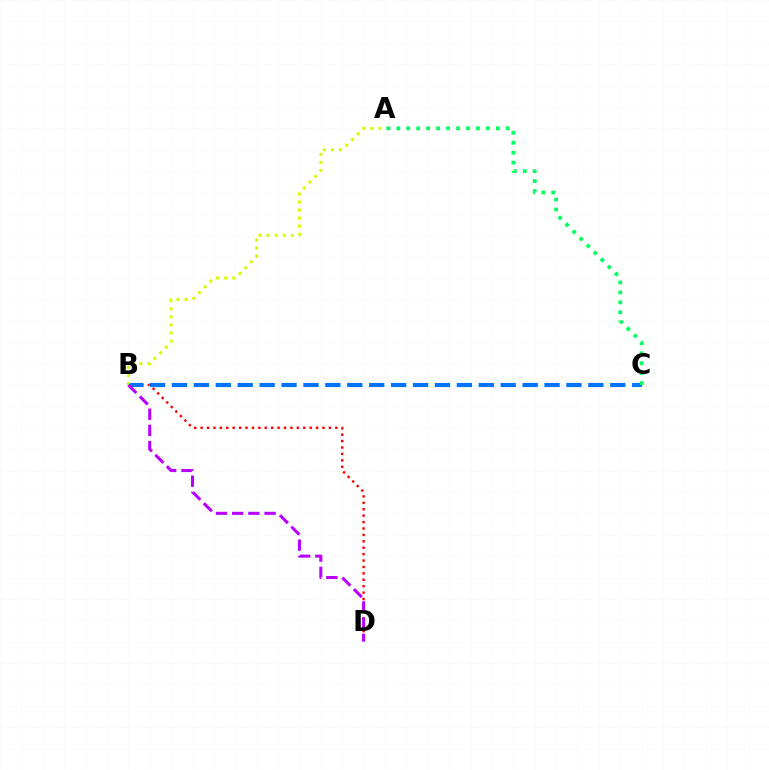{('B', 'D'): [{'color': '#ff0000', 'line_style': 'dotted', 'thickness': 1.74}, {'color': '#b900ff', 'line_style': 'dashed', 'thickness': 2.2}], ('B', 'C'): [{'color': '#0074ff', 'line_style': 'dashed', 'thickness': 2.98}], ('A', 'B'): [{'color': '#d1ff00', 'line_style': 'dotted', 'thickness': 2.19}], ('A', 'C'): [{'color': '#00ff5c', 'line_style': 'dotted', 'thickness': 2.71}]}